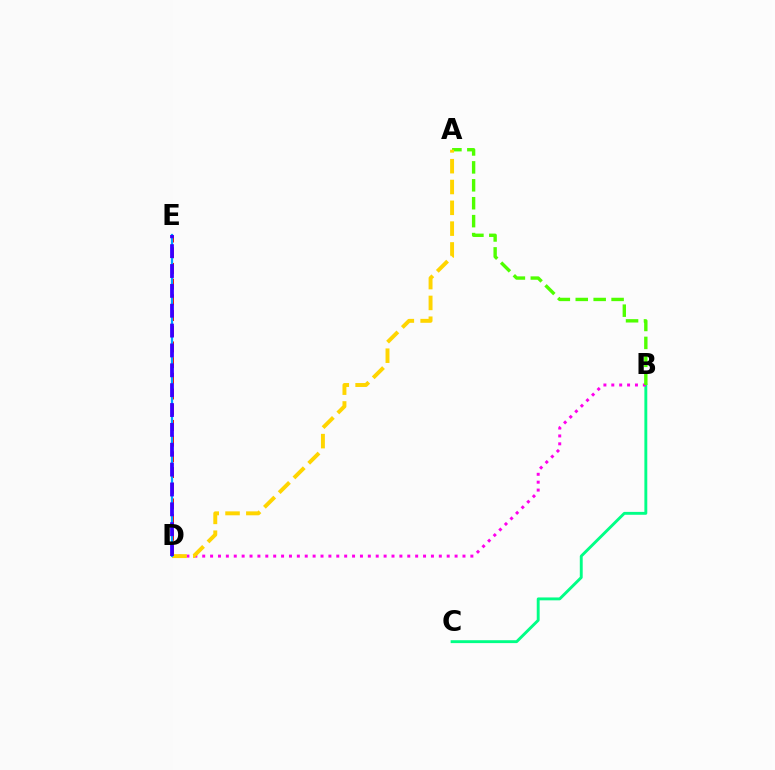{('D', 'E'): [{'color': '#ff0000', 'line_style': 'dashed', 'thickness': 2.13}, {'color': '#009eff', 'line_style': 'solid', 'thickness': 1.6}, {'color': '#3700ff', 'line_style': 'dashed', 'thickness': 2.7}], ('B', 'C'): [{'color': '#00ff86', 'line_style': 'solid', 'thickness': 2.08}], ('B', 'D'): [{'color': '#ff00ed', 'line_style': 'dotted', 'thickness': 2.14}], ('A', 'B'): [{'color': '#4fff00', 'line_style': 'dashed', 'thickness': 2.43}], ('A', 'D'): [{'color': '#ffd500', 'line_style': 'dashed', 'thickness': 2.83}]}